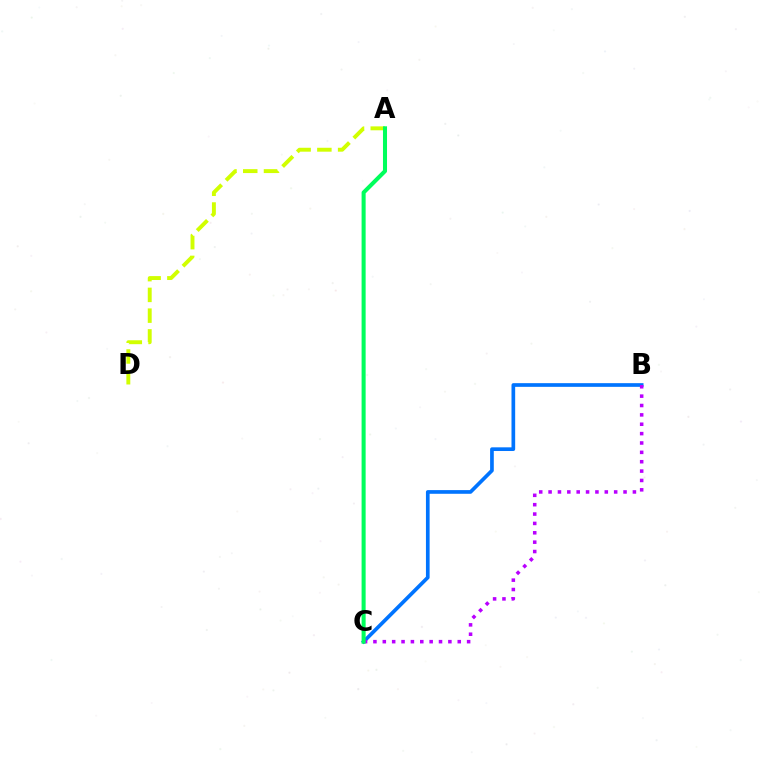{('B', 'C'): [{'color': '#0074ff', 'line_style': 'solid', 'thickness': 2.65}, {'color': '#b900ff', 'line_style': 'dotted', 'thickness': 2.55}], ('A', 'C'): [{'color': '#ff0000', 'line_style': 'solid', 'thickness': 1.76}, {'color': '#00ff5c', 'line_style': 'solid', 'thickness': 2.92}], ('A', 'D'): [{'color': '#d1ff00', 'line_style': 'dashed', 'thickness': 2.82}]}